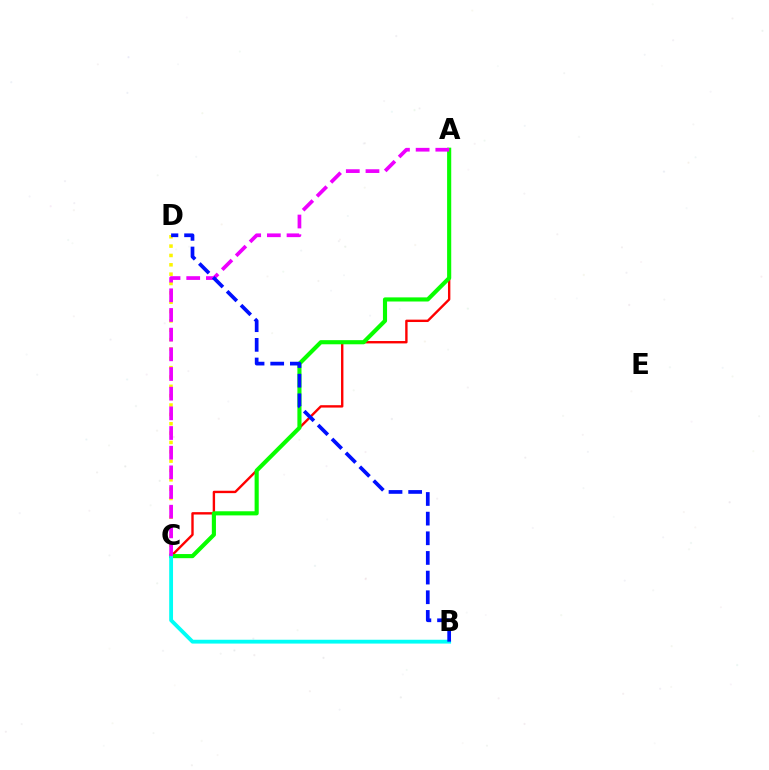{('C', 'D'): [{'color': '#fcf500', 'line_style': 'dotted', 'thickness': 2.54}], ('A', 'C'): [{'color': '#ff0000', 'line_style': 'solid', 'thickness': 1.72}, {'color': '#08ff00', 'line_style': 'solid', 'thickness': 2.97}, {'color': '#ee00ff', 'line_style': 'dashed', 'thickness': 2.67}], ('B', 'C'): [{'color': '#00fff6', 'line_style': 'solid', 'thickness': 2.75}], ('B', 'D'): [{'color': '#0010ff', 'line_style': 'dashed', 'thickness': 2.67}]}